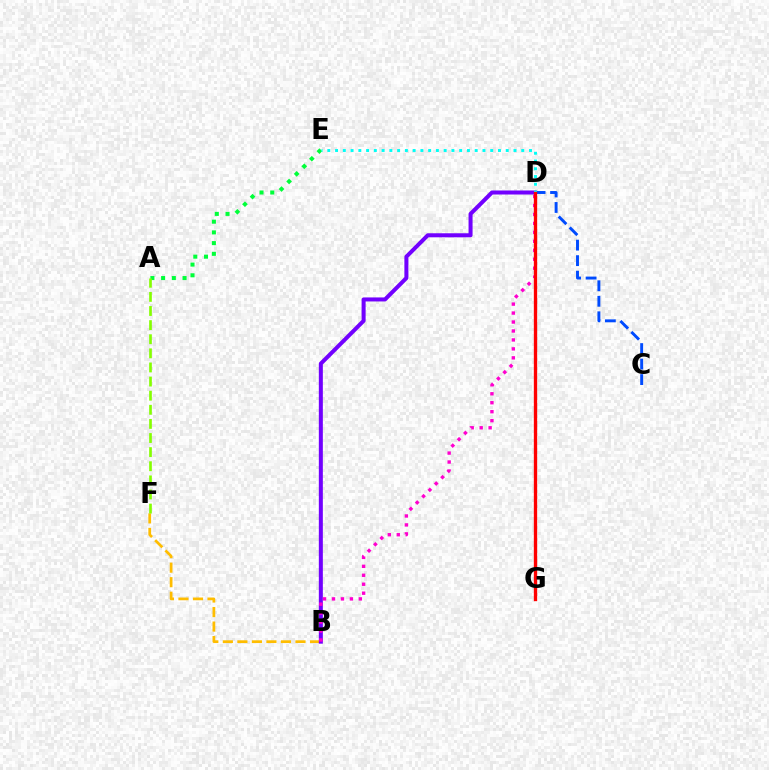{('C', 'D'): [{'color': '#004bff', 'line_style': 'dashed', 'thickness': 2.11}], ('B', 'F'): [{'color': '#ffbd00', 'line_style': 'dashed', 'thickness': 1.97}], ('A', 'E'): [{'color': '#00ff39', 'line_style': 'dotted', 'thickness': 2.91}], ('B', 'D'): [{'color': '#7200ff', 'line_style': 'solid', 'thickness': 2.89}, {'color': '#ff00cf', 'line_style': 'dotted', 'thickness': 2.43}], ('D', 'E'): [{'color': '#00fff6', 'line_style': 'dotted', 'thickness': 2.11}], ('A', 'F'): [{'color': '#84ff00', 'line_style': 'dashed', 'thickness': 1.92}], ('D', 'G'): [{'color': '#ff0000', 'line_style': 'solid', 'thickness': 2.4}]}